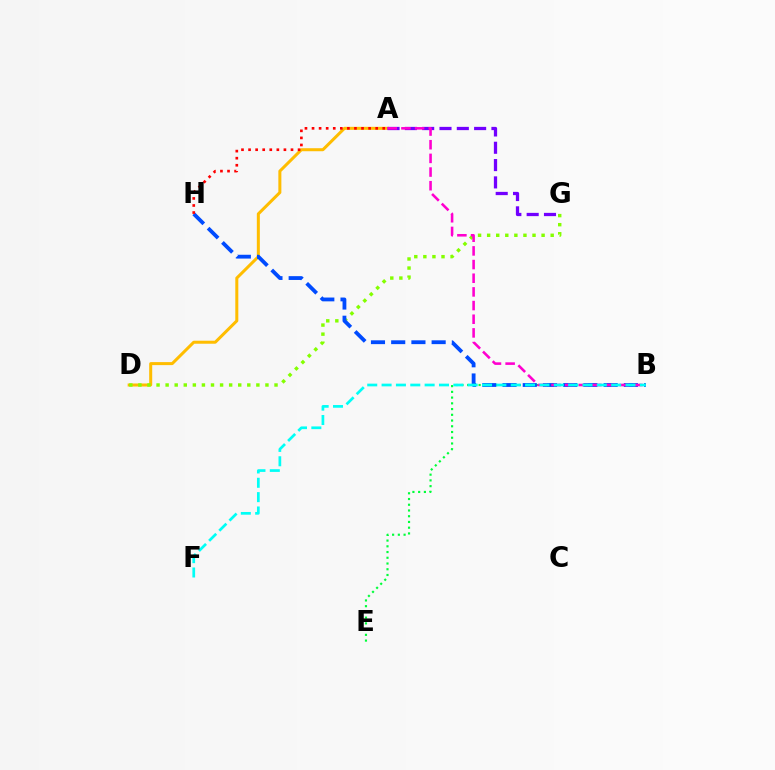{('B', 'E'): [{'color': '#00ff39', 'line_style': 'dotted', 'thickness': 1.56}], ('A', 'D'): [{'color': '#ffbd00', 'line_style': 'solid', 'thickness': 2.17}], ('D', 'G'): [{'color': '#84ff00', 'line_style': 'dotted', 'thickness': 2.47}], ('B', 'H'): [{'color': '#004bff', 'line_style': 'dashed', 'thickness': 2.75}], ('A', 'G'): [{'color': '#7200ff', 'line_style': 'dashed', 'thickness': 2.35}], ('A', 'B'): [{'color': '#ff00cf', 'line_style': 'dashed', 'thickness': 1.86}], ('B', 'F'): [{'color': '#00fff6', 'line_style': 'dashed', 'thickness': 1.95}], ('A', 'H'): [{'color': '#ff0000', 'line_style': 'dotted', 'thickness': 1.92}]}